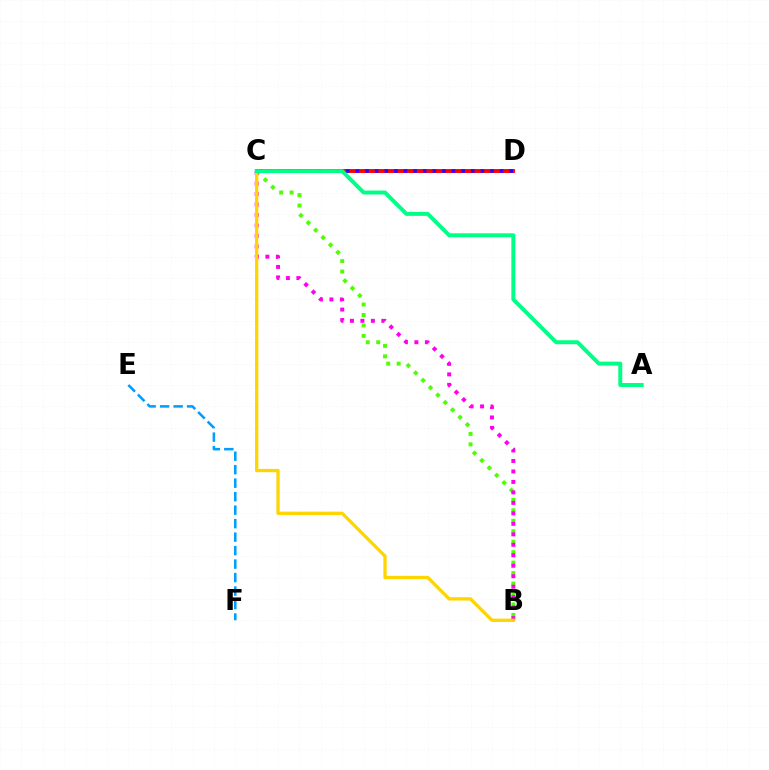{('B', 'C'): [{'color': '#4fff00', 'line_style': 'dotted', 'thickness': 2.84}, {'color': '#ff00ed', 'line_style': 'dotted', 'thickness': 2.85}, {'color': '#ffd500', 'line_style': 'solid', 'thickness': 2.38}], ('E', 'F'): [{'color': '#009eff', 'line_style': 'dashed', 'thickness': 1.83}], ('C', 'D'): [{'color': '#ff0000', 'line_style': 'solid', 'thickness': 2.8}, {'color': '#3700ff', 'line_style': 'dotted', 'thickness': 2.61}], ('A', 'C'): [{'color': '#00ff86', 'line_style': 'solid', 'thickness': 2.84}]}